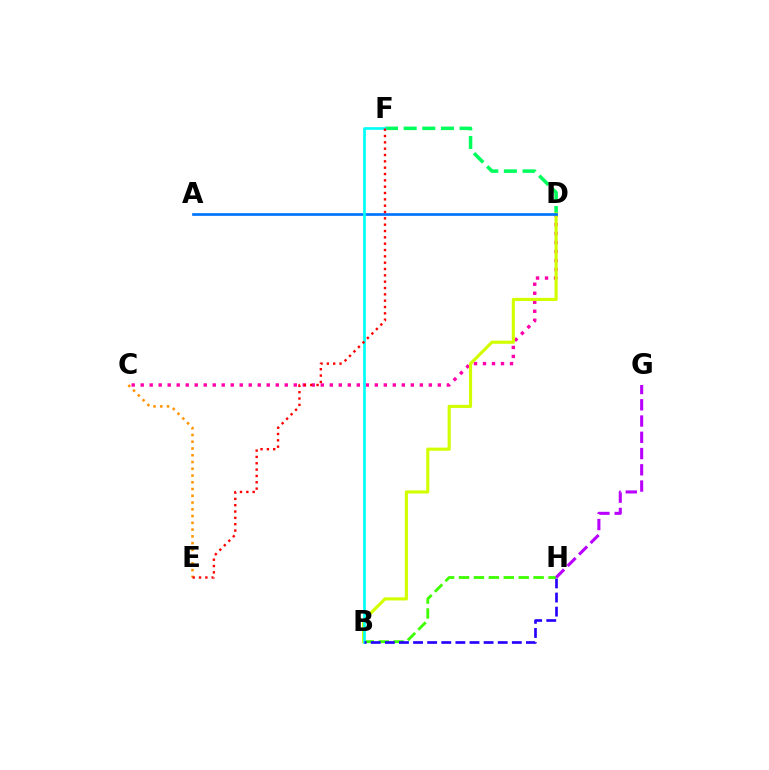{('C', 'D'): [{'color': '#ff00ac', 'line_style': 'dotted', 'thickness': 2.45}], ('D', 'F'): [{'color': '#00ff5c', 'line_style': 'dashed', 'thickness': 2.53}], ('B', 'H'): [{'color': '#3dff00', 'line_style': 'dashed', 'thickness': 2.03}, {'color': '#2500ff', 'line_style': 'dashed', 'thickness': 1.92}], ('C', 'E'): [{'color': '#ff9400', 'line_style': 'dotted', 'thickness': 1.84}], ('B', 'D'): [{'color': '#d1ff00', 'line_style': 'solid', 'thickness': 2.26}], ('A', 'D'): [{'color': '#0074ff', 'line_style': 'solid', 'thickness': 1.94}], ('B', 'F'): [{'color': '#00fff6', 'line_style': 'solid', 'thickness': 1.94}], ('E', 'F'): [{'color': '#ff0000', 'line_style': 'dotted', 'thickness': 1.72}], ('G', 'H'): [{'color': '#b900ff', 'line_style': 'dashed', 'thickness': 2.21}]}